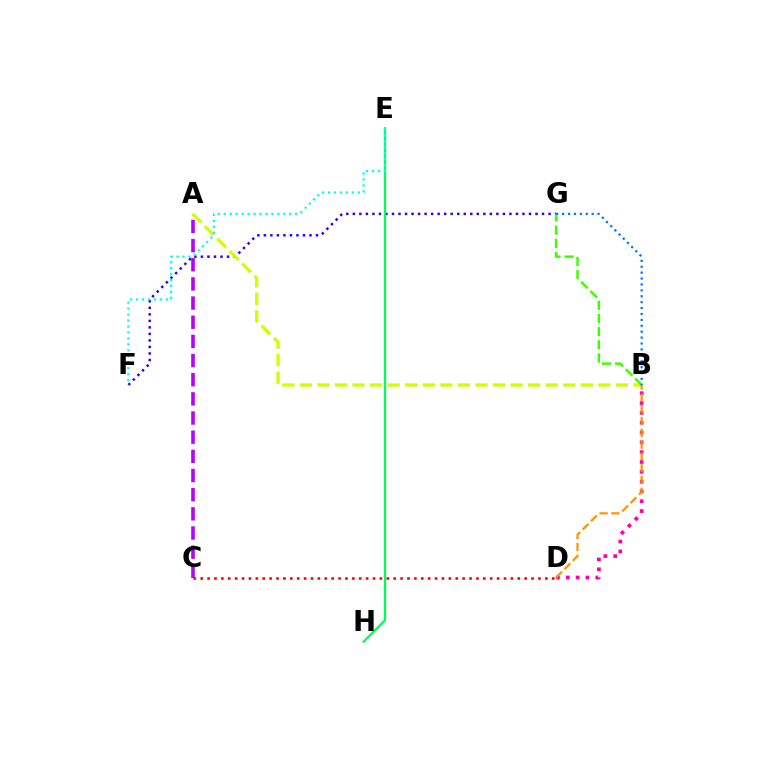{('B', 'D'): [{'color': '#ff00ac', 'line_style': 'dotted', 'thickness': 2.67}, {'color': '#ff9400', 'line_style': 'dashed', 'thickness': 1.6}], ('F', 'G'): [{'color': '#2500ff', 'line_style': 'dotted', 'thickness': 1.77}], ('A', 'B'): [{'color': '#d1ff00', 'line_style': 'dashed', 'thickness': 2.39}], ('A', 'C'): [{'color': '#b900ff', 'line_style': 'dashed', 'thickness': 2.6}], ('B', 'G'): [{'color': '#3dff00', 'line_style': 'dashed', 'thickness': 1.79}, {'color': '#0074ff', 'line_style': 'dotted', 'thickness': 1.6}], ('E', 'H'): [{'color': '#00ff5c', 'line_style': 'solid', 'thickness': 1.66}], ('C', 'D'): [{'color': '#ff0000', 'line_style': 'dotted', 'thickness': 1.87}], ('E', 'F'): [{'color': '#00fff6', 'line_style': 'dotted', 'thickness': 1.62}]}